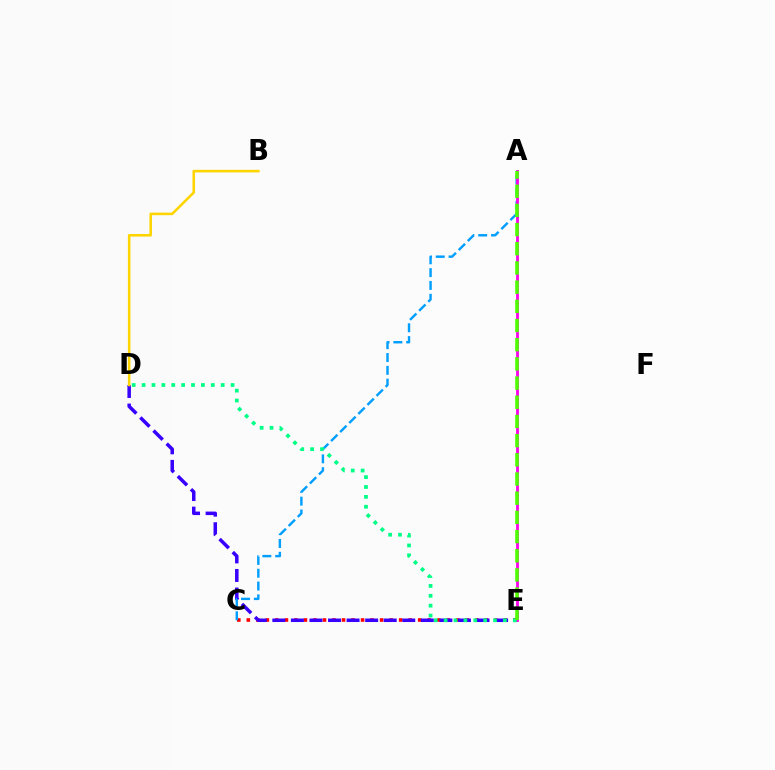{('C', 'E'): [{'color': '#ff0000', 'line_style': 'dotted', 'thickness': 2.59}], ('D', 'E'): [{'color': '#3700ff', 'line_style': 'dashed', 'thickness': 2.52}, {'color': '#00ff86', 'line_style': 'dotted', 'thickness': 2.69}], ('A', 'C'): [{'color': '#009eff', 'line_style': 'dashed', 'thickness': 1.74}], ('A', 'E'): [{'color': '#ff00ed', 'line_style': 'solid', 'thickness': 2.03}, {'color': '#4fff00', 'line_style': 'dashed', 'thickness': 2.61}], ('B', 'D'): [{'color': '#ffd500', 'line_style': 'solid', 'thickness': 1.85}]}